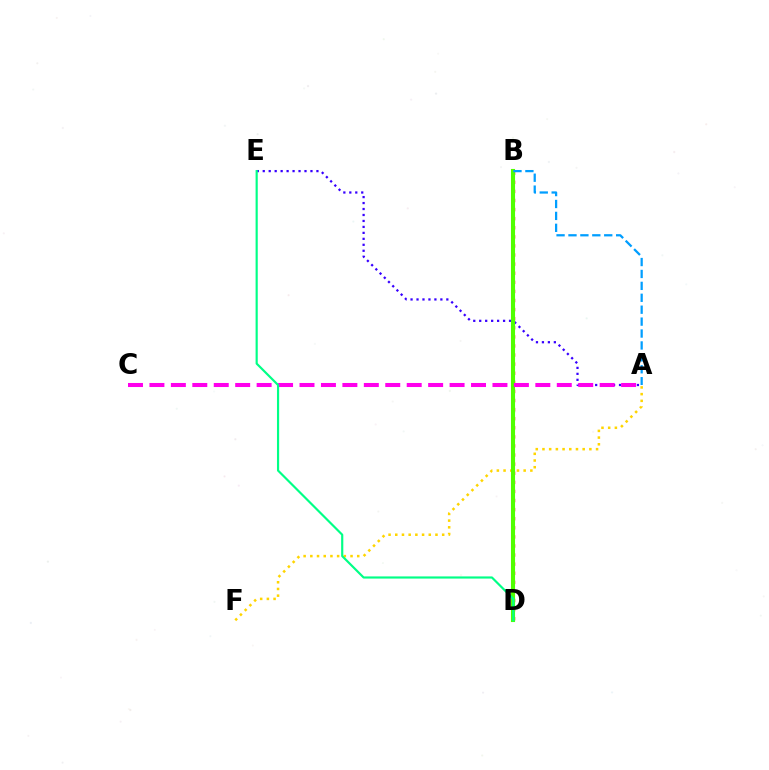{('B', 'D'): [{'color': '#ff0000', 'line_style': 'dotted', 'thickness': 2.47}, {'color': '#4fff00', 'line_style': 'solid', 'thickness': 2.95}], ('A', 'E'): [{'color': '#3700ff', 'line_style': 'dotted', 'thickness': 1.62}], ('A', 'F'): [{'color': '#ffd500', 'line_style': 'dotted', 'thickness': 1.82}], ('A', 'C'): [{'color': '#ff00ed', 'line_style': 'dashed', 'thickness': 2.91}], ('A', 'B'): [{'color': '#009eff', 'line_style': 'dashed', 'thickness': 1.62}], ('D', 'E'): [{'color': '#00ff86', 'line_style': 'solid', 'thickness': 1.56}]}